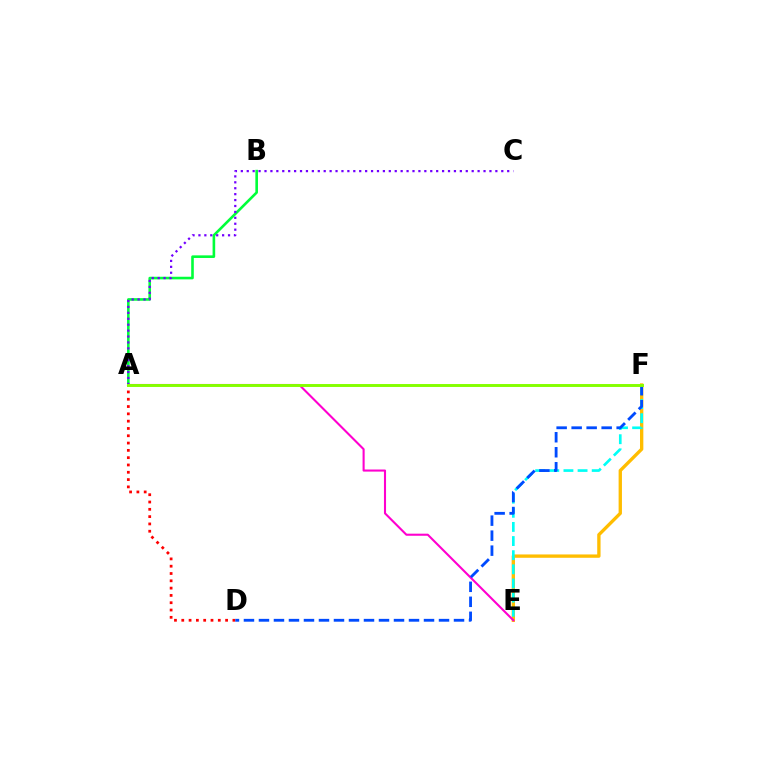{('E', 'F'): [{'color': '#ffbd00', 'line_style': 'solid', 'thickness': 2.4}, {'color': '#00fff6', 'line_style': 'dashed', 'thickness': 1.92}], ('A', 'B'): [{'color': '#00ff39', 'line_style': 'solid', 'thickness': 1.88}], ('A', 'E'): [{'color': '#ff00cf', 'line_style': 'solid', 'thickness': 1.51}], ('A', 'D'): [{'color': '#ff0000', 'line_style': 'dotted', 'thickness': 1.98}], ('D', 'F'): [{'color': '#004bff', 'line_style': 'dashed', 'thickness': 2.04}], ('A', 'C'): [{'color': '#7200ff', 'line_style': 'dotted', 'thickness': 1.61}], ('A', 'F'): [{'color': '#84ff00', 'line_style': 'solid', 'thickness': 2.11}]}